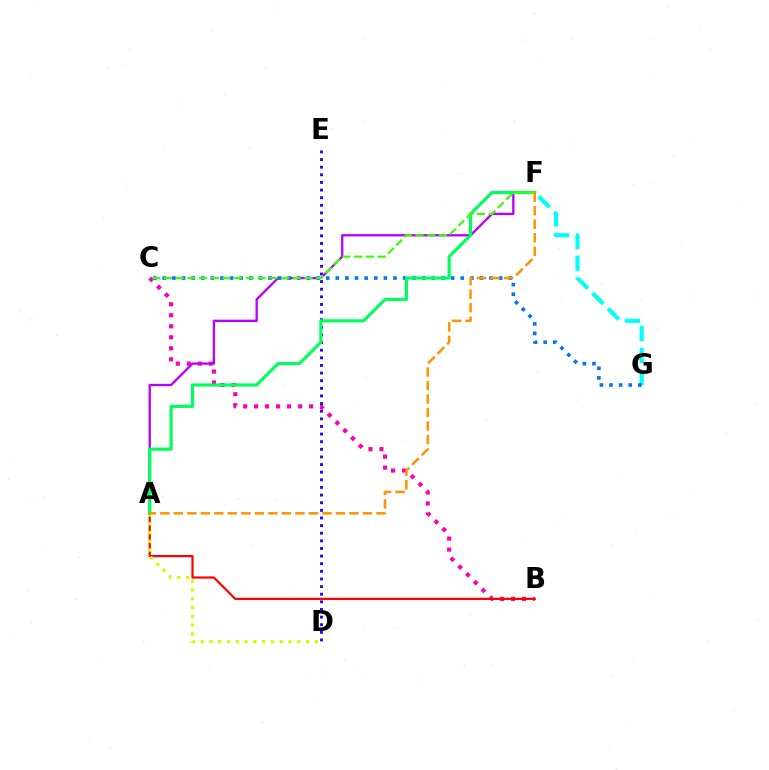{('B', 'C'): [{'color': '#ff00ac', 'line_style': 'dotted', 'thickness': 2.99}], ('D', 'E'): [{'color': '#2500ff', 'line_style': 'dotted', 'thickness': 2.07}], ('A', 'F'): [{'color': '#b900ff', 'line_style': 'solid', 'thickness': 1.68}, {'color': '#00ff5c', 'line_style': 'solid', 'thickness': 2.26}, {'color': '#ff9400', 'line_style': 'dashed', 'thickness': 1.84}], ('F', 'G'): [{'color': '#00fff6', 'line_style': 'dashed', 'thickness': 2.97}], ('A', 'B'): [{'color': '#ff0000', 'line_style': 'solid', 'thickness': 1.59}], ('A', 'D'): [{'color': '#d1ff00', 'line_style': 'dotted', 'thickness': 2.38}], ('C', 'G'): [{'color': '#0074ff', 'line_style': 'dotted', 'thickness': 2.61}], ('C', 'F'): [{'color': '#3dff00', 'line_style': 'dashed', 'thickness': 1.59}]}